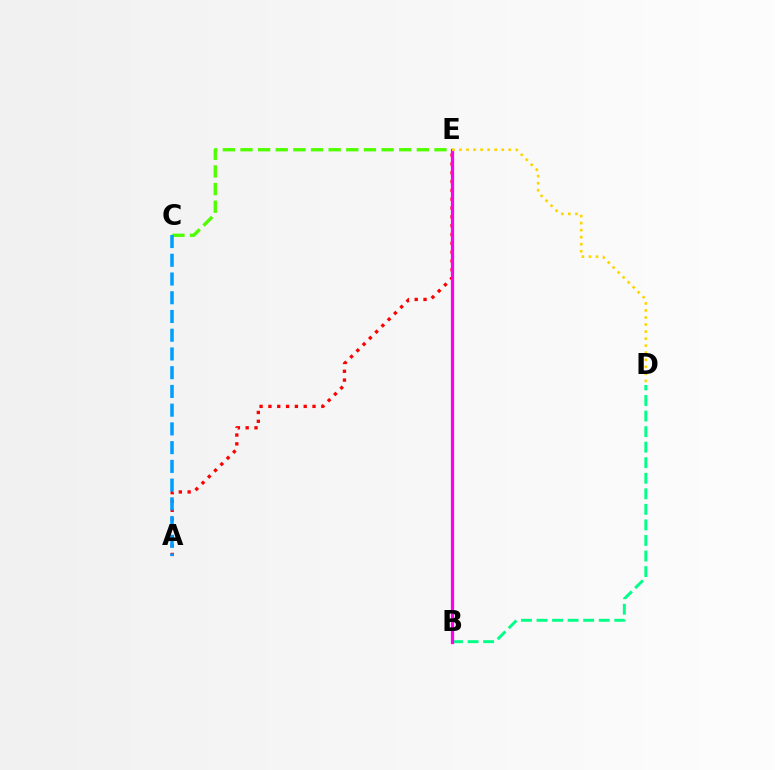{('B', 'D'): [{'color': '#00ff86', 'line_style': 'dashed', 'thickness': 2.11}], ('B', 'E'): [{'color': '#3700ff', 'line_style': 'dotted', 'thickness': 2.18}, {'color': '#ff00ed', 'line_style': 'solid', 'thickness': 2.32}], ('A', 'E'): [{'color': '#ff0000', 'line_style': 'dotted', 'thickness': 2.4}], ('D', 'E'): [{'color': '#ffd500', 'line_style': 'dotted', 'thickness': 1.91}], ('C', 'E'): [{'color': '#4fff00', 'line_style': 'dashed', 'thickness': 2.4}], ('A', 'C'): [{'color': '#009eff', 'line_style': 'dashed', 'thickness': 2.55}]}